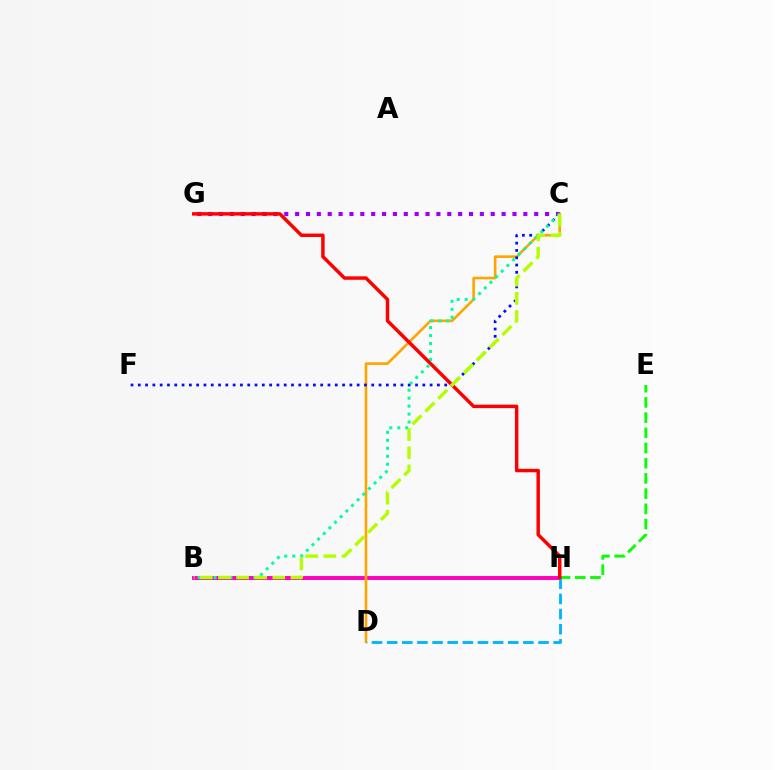{('C', 'G'): [{'color': '#9b00ff', 'line_style': 'dotted', 'thickness': 2.95}], ('B', 'H'): [{'color': '#ff00bd', 'line_style': 'solid', 'thickness': 2.82}], ('C', 'D'): [{'color': '#ffa500', 'line_style': 'solid', 'thickness': 1.89}], ('E', 'H'): [{'color': '#08ff00', 'line_style': 'dashed', 'thickness': 2.07}], ('C', 'F'): [{'color': '#0010ff', 'line_style': 'dotted', 'thickness': 1.98}], ('B', 'C'): [{'color': '#00ff9d', 'line_style': 'dotted', 'thickness': 2.16}, {'color': '#b3ff00', 'line_style': 'dashed', 'thickness': 2.46}], ('D', 'H'): [{'color': '#00b5ff', 'line_style': 'dashed', 'thickness': 2.06}], ('G', 'H'): [{'color': '#ff0000', 'line_style': 'solid', 'thickness': 2.49}]}